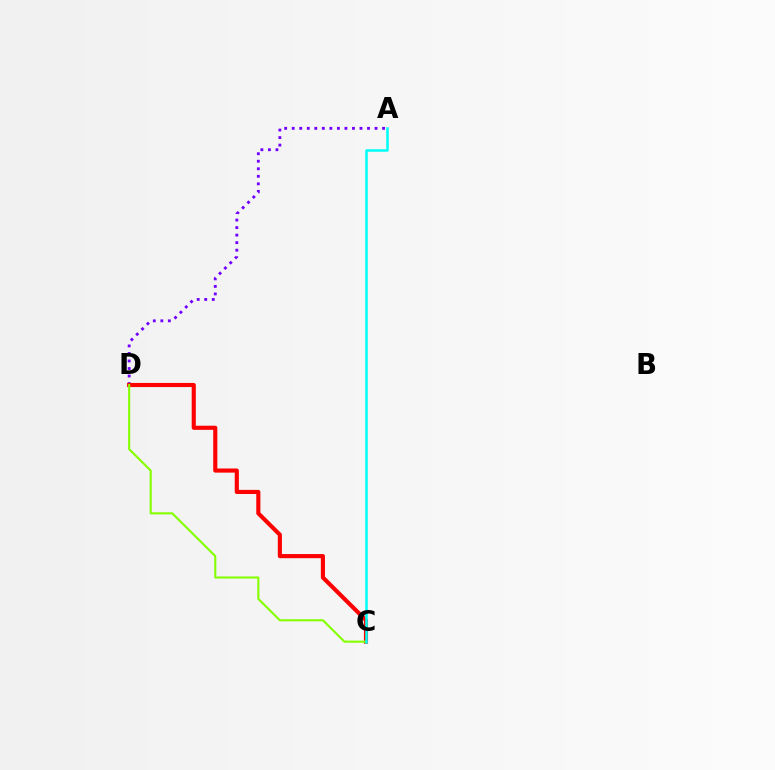{('A', 'D'): [{'color': '#7200ff', 'line_style': 'dotted', 'thickness': 2.05}], ('C', 'D'): [{'color': '#ff0000', 'line_style': 'solid', 'thickness': 2.97}, {'color': '#84ff00', 'line_style': 'solid', 'thickness': 1.51}], ('A', 'C'): [{'color': '#00fff6', 'line_style': 'solid', 'thickness': 1.82}]}